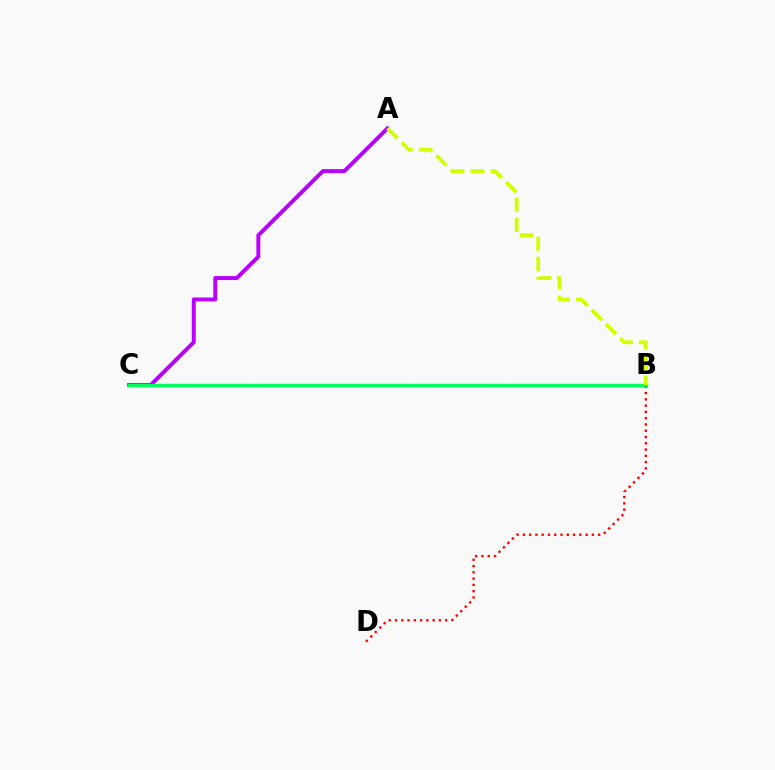{('A', 'C'): [{'color': '#b900ff', 'line_style': 'solid', 'thickness': 2.84}], ('B', 'D'): [{'color': '#ff0000', 'line_style': 'dotted', 'thickness': 1.71}], ('B', 'C'): [{'color': '#0074ff', 'line_style': 'dotted', 'thickness': 2.23}, {'color': '#00ff5c', 'line_style': 'solid', 'thickness': 2.47}], ('A', 'B'): [{'color': '#d1ff00', 'line_style': 'dashed', 'thickness': 2.73}]}